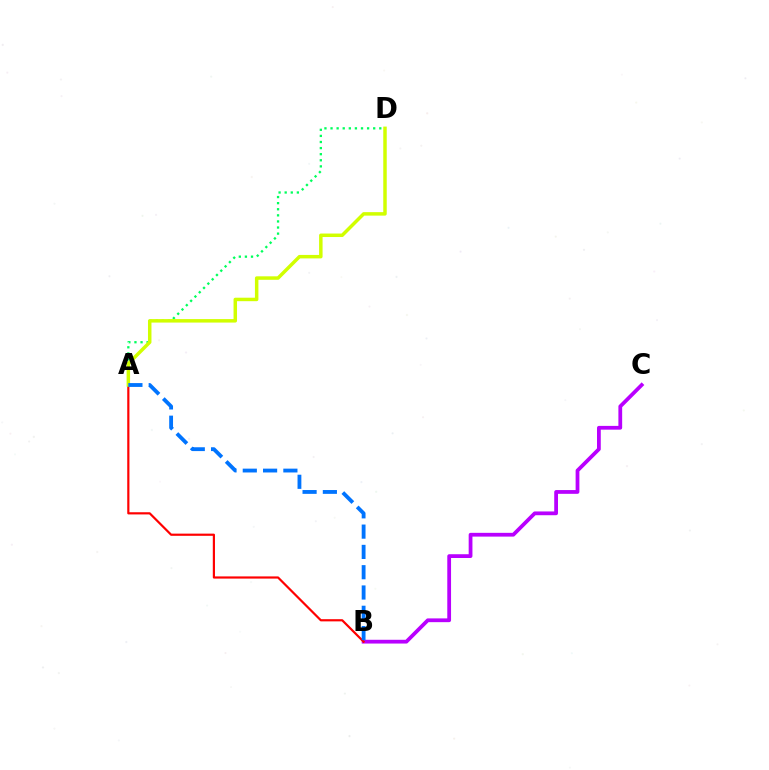{('A', 'D'): [{'color': '#00ff5c', 'line_style': 'dotted', 'thickness': 1.66}, {'color': '#d1ff00', 'line_style': 'solid', 'thickness': 2.51}], ('B', 'C'): [{'color': '#b900ff', 'line_style': 'solid', 'thickness': 2.71}], ('A', 'B'): [{'color': '#ff0000', 'line_style': 'solid', 'thickness': 1.57}, {'color': '#0074ff', 'line_style': 'dashed', 'thickness': 2.76}]}